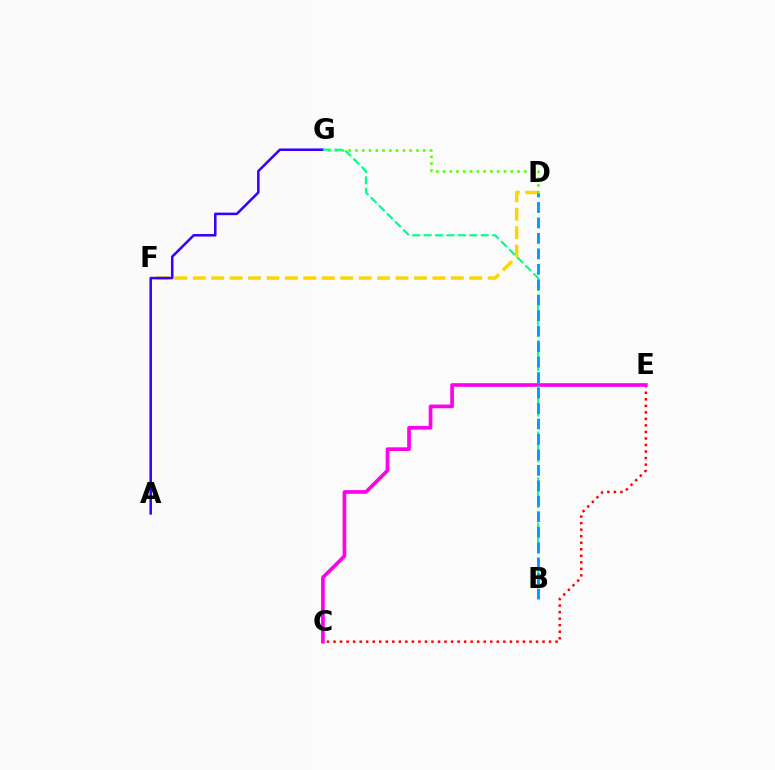{('D', 'F'): [{'color': '#ffd500', 'line_style': 'dashed', 'thickness': 2.5}], ('C', 'E'): [{'color': '#ff0000', 'line_style': 'dotted', 'thickness': 1.77}, {'color': '#ff00ed', 'line_style': 'solid', 'thickness': 2.65}], ('D', 'G'): [{'color': '#4fff00', 'line_style': 'dotted', 'thickness': 1.84}], ('A', 'G'): [{'color': '#3700ff', 'line_style': 'solid', 'thickness': 1.83}], ('B', 'G'): [{'color': '#00ff86', 'line_style': 'dashed', 'thickness': 1.55}], ('B', 'D'): [{'color': '#009eff', 'line_style': 'dashed', 'thickness': 2.1}]}